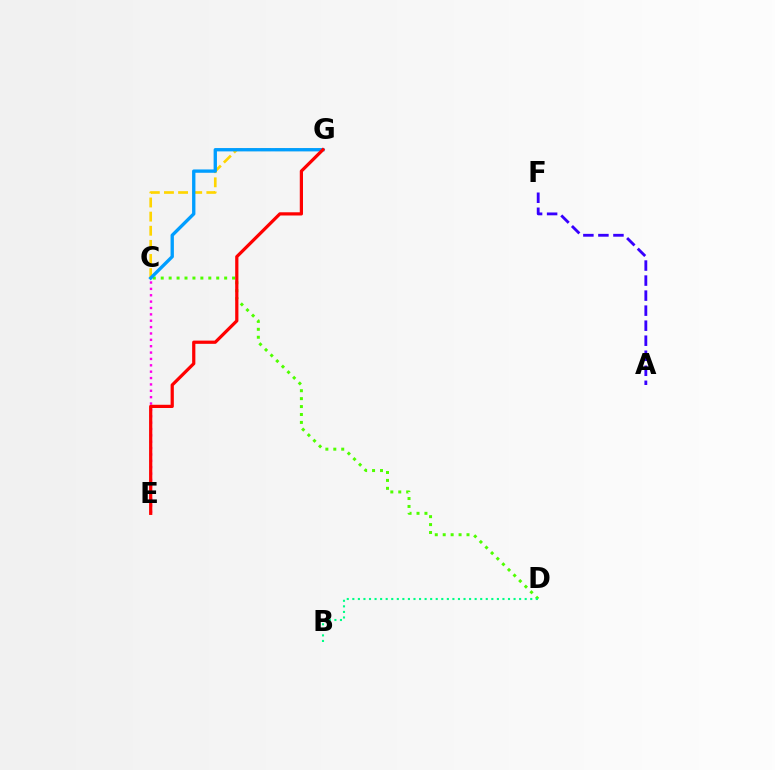{('C', 'D'): [{'color': '#4fff00', 'line_style': 'dotted', 'thickness': 2.15}], ('B', 'D'): [{'color': '#00ff86', 'line_style': 'dotted', 'thickness': 1.51}], ('C', 'G'): [{'color': '#ffd500', 'line_style': 'dashed', 'thickness': 1.92}, {'color': '#009eff', 'line_style': 'solid', 'thickness': 2.4}], ('C', 'E'): [{'color': '#ff00ed', 'line_style': 'dotted', 'thickness': 1.73}], ('E', 'G'): [{'color': '#ff0000', 'line_style': 'solid', 'thickness': 2.32}], ('A', 'F'): [{'color': '#3700ff', 'line_style': 'dashed', 'thickness': 2.04}]}